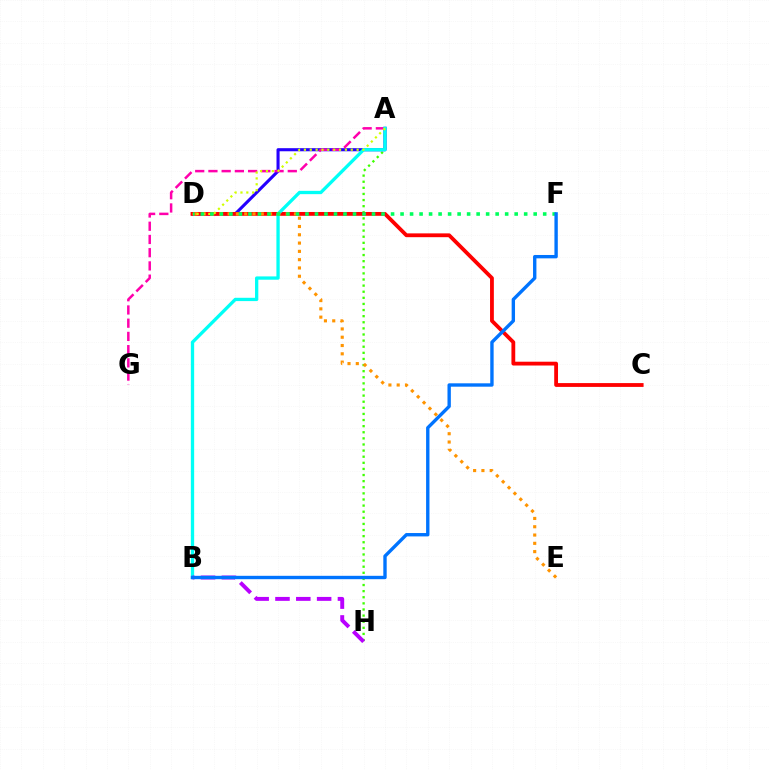{('A', 'H'): [{'color': '#3dff00', 'line_style': 'dotted', 'thickness': 1.66}], ('A', 'D'): [{'color': '#2500ff', 'line_style': 'solid', 'thickness': 2.23}, {'color': '#d1ff00', 'line_style': 'dotted', 'thickness': 1.59}], ('A', 'G'): [{'color': '#ff00ac', 'line_style': 'dashed', 'thickness': 1.8}], ('C', 'D'): [{'color': '#ff0000', 'line_style': 'solid', 'thickness': 2.74}], ('A', 'B'): [{'color': '#00fff6', 'line_style': 'solid', 'thickness': 2.38}], ('B', 'H'): [{'color': '#b900ff', 'line_style': 'dashed', 'thickness': 2.83}], ('D', 'E'): [{'color': '#ff9400', 'line_style': 'dotted', 'thickness': 2.25}], ('D', 'F'): [{'color': '#00ff5c', 'line_style': 'dotted', 'thickness': 2.58}], ('B', 'F'): [{'color': '#0074ff', 'line_style': 'solid', 'thickness': 2.43}]}